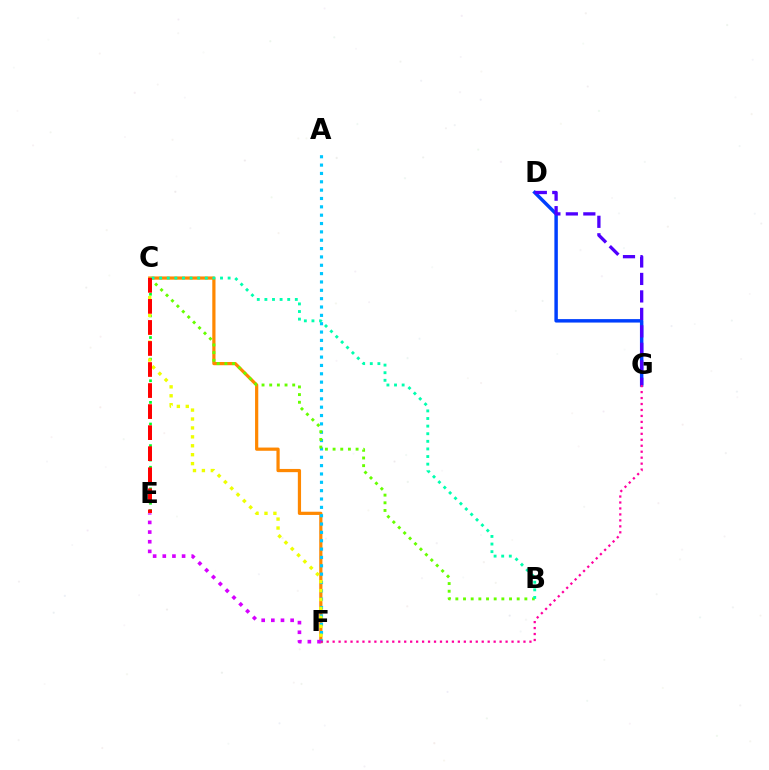{('C', 'F'): [{'color': '#ff8800', 'line_style': 'solid', 'thickness': 2.32}, {'color': '#eeff00', 'line_style': 'dotted', 'thickness': 2.42}], ('D', 'G'): [{'color': '#003fff', 'line_style': 'solid', 'thickness': 2.49}, {'color': '#4f00ff', 'line_style': 'dashed', 'thickness': 2.37}], ('C', 'E'): [{'color': '#00ff27', 'line_style': 'dotted', 'thickness': 1.96}, {'color': '#ff0000', 'line_style': 'dashed', 'thickness': 2.86}], ('A', 'F'): [{'color': '#00c7ff', 'line_style': 'dotted', 'thickness': 2.27}], ('F', 'G'): [{'color': '#ff00a0', 'line_style': 'dotted', 'thickness': 1.62}], ('E', 'F'): [{'color': '#d600ff', 'line_style': 'dotted', 'thickness': 2.62}], ('B', 'C'): [{'color': '#66ff00', 'line_style': 'dotted', 'thickness': 2.08}, {'color': '#00ffaf', 'line_style': 'dotted', 'thickness': 2.07}]}